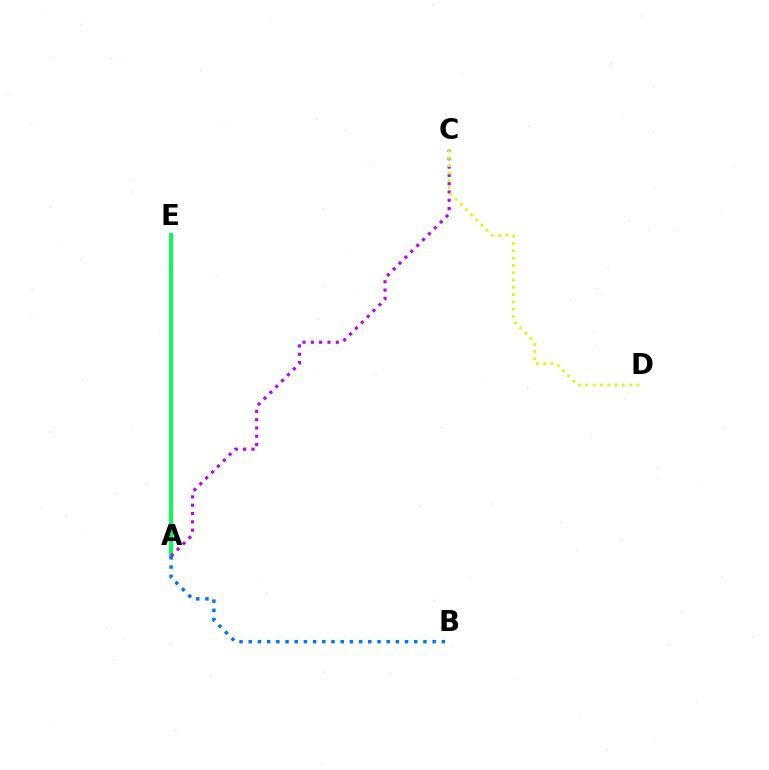{('A', 'E'): [{'color': '#ff0000', 'line_style': 'solid', 'thickness': 2.32}, {'color': '#00ff5c', 'line_style': 'solid', 'thickness': 2.83}], ('A', 'C'): [{'color': '#b900ff', 'line_style': 'dotted', 'thickness': 2.26}], ('C', 'D'): [{'color': '#d1ff00', 'line_style': 'dotted', 'thickness': 1.98}], ('A', 'B'): [{'color': '#0074ff', 'line_style': 'dotted', 'thickness': 2.5}]}